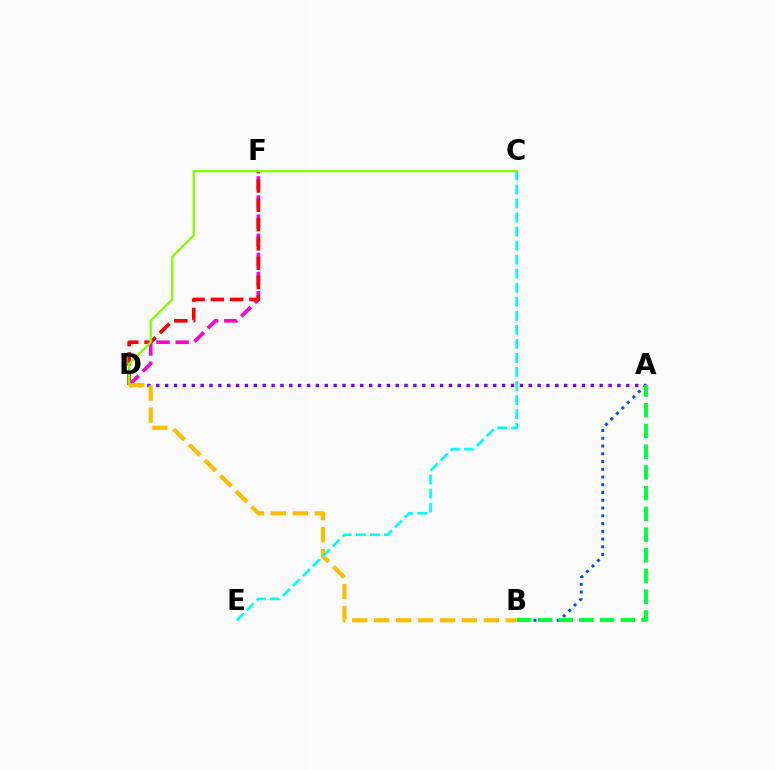{('D', 'F'): [{'color': '#ff00cf', 'line_style': 'dashed', 'thickness': 2.6}, {'color': '#ff0000', 'line_style': 'dashed', 'thickness': 2.62}], ('A', 'B'): [{'color': '#004bff', 'line_style': 'dotted', 'thickness': 2.11}, {'color': '#00ff39', 'line_style': 'dashed', 'thickness': 2.81}], ('A', 'D'): [{'color': '#7200ff', 'line_style': 'dotted', 'thickness': 2.41}], ('C', 'D'): [{'color': '#84ff00', 'line_style': 'solid', 'thickness': 1.66}], ('B', 'D'): [{'color': '#ffbd00', 'line_style': 'dashed', 'thickness': 2.98}], ('C', 'E'): [{'color': '#00fff6', 'line_style': 'dashed', 'thickness': 1.91}]}